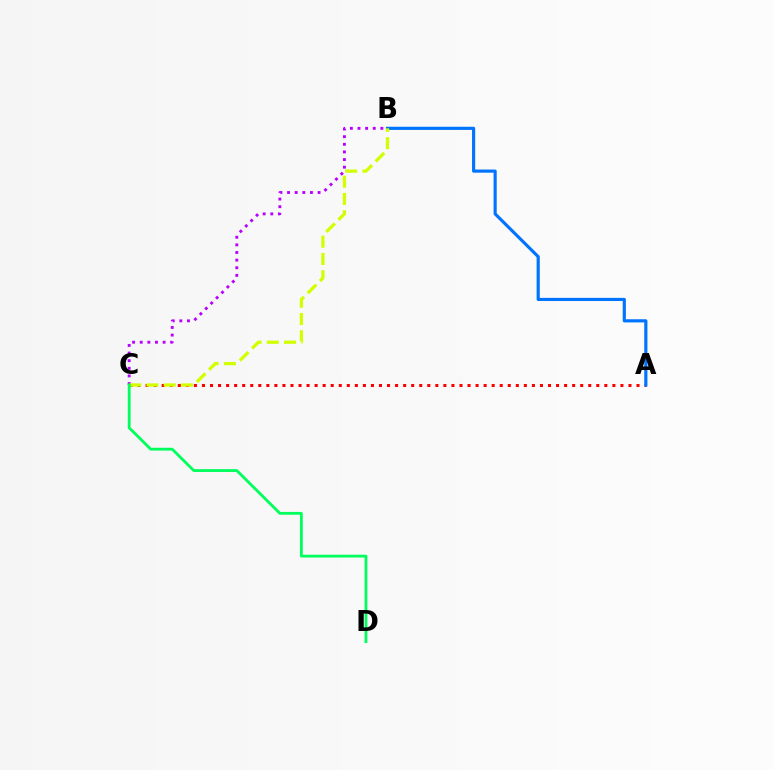{('A', 'C'): [{'color': '#ff0000', 'line_style': 'dotted', 'thickness': 2.19}], ('B', 'C'): [{'color': '#b900ff', 'line_style': 'dotted', 'thickness': 2.07}, {'color': '#d1ff00', 'line_style': 'dashed', 'thickness': 2.34}], ('A', 'B'): [{'color': '#0074ff', 'line_style': 'solid', 'thickness': 2.27}], ('C', 'D'): [{'color': '#00ff5c', 'line_style': 'solid', 'thickness': 2.02}]}